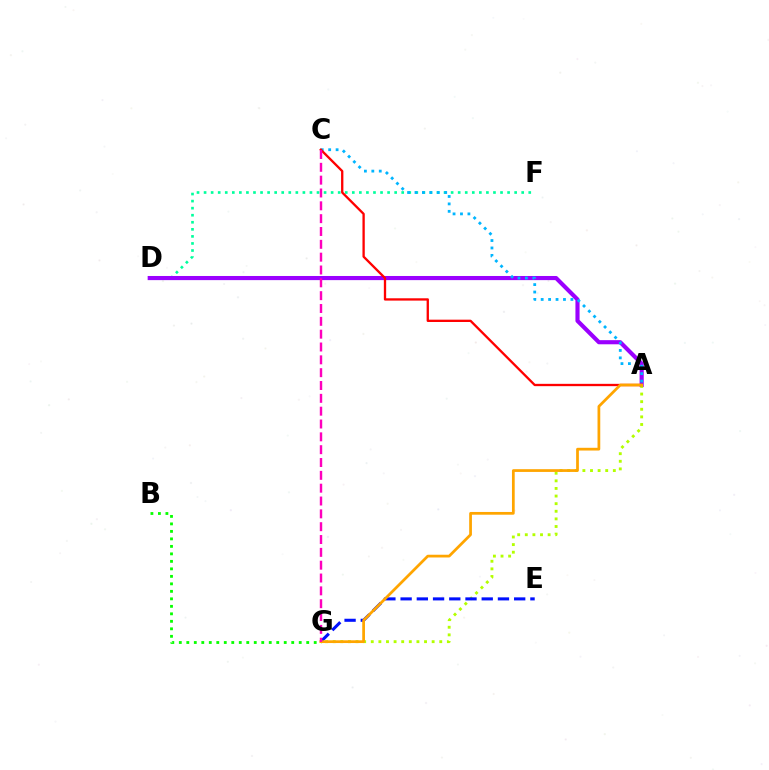{('D', 'F'): [{'color': '#00ff9d', 'line_style': 'dotted', 'thickness': 1.92}], ('A', 'D'): [{'color': '#9b00ff', 'line_style': 'solid', 'thickness': 2.98}], ('A', 'C'): [{'color': '#00b5ff', 'line_style': 'dotted', 'thickness': 2.02}, {'color': '#ff0000', 'line_style': 'solid', 'thickness': 1.67}], ('B', 'G'): [{'color': '#08ff00', 'line_style': 'dotted', 'thickness': 2.04}], ('A', 'G'): [{'color': '#b3ff00', 'line_style': 'dotted', 'thickness': 2.07}, {'color': '#ffa500', 'line_style': 'solid', 'thickness': 1.97}], ('E', 'G'): [{'color': '#0010ff', 'line_style': 'dashed', 'thickness': 2.2}], ('C', 'G'): [{'color': '#ff00bd', 'line_style': 'dashed', 'thickness': 1.74}]}